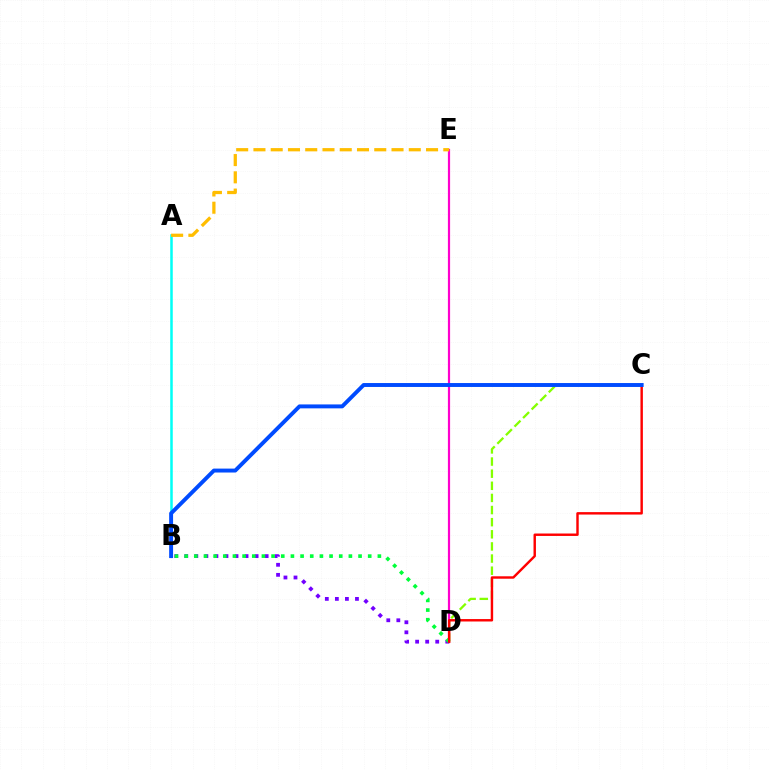{('D', 'E'): [{'color': '#ff00cf', 'line_style': 'solid', 'thickness': 1.59}], ('A', 'B'): [{'color': '#00fff6', 'line_style': 'solid', 'thickness': 1.82}], ('B', 'D'): [{'color': '#7200ff', 'line_style': 'dotted', 'thickness': 2.73}, {'color': '#00ff39', 'line_style': 'dotted', 'thickness': 2.63}], ('C', 'D'): [{'color': '#84ff00', 'line_style': 'dashed', 'thickness': 1.65}, {'color': '#ff0000', 'line_style': 'solid', 'thickness': 1.75}], ('A', 'E'): [{'color': '#ffbd00', 'line_style': 'dashed', 'thickness': 2.34}], ('B', 'C'): [{'color': '#004bff', 'line_style': 'solid', 'thickness': 2.83}]}